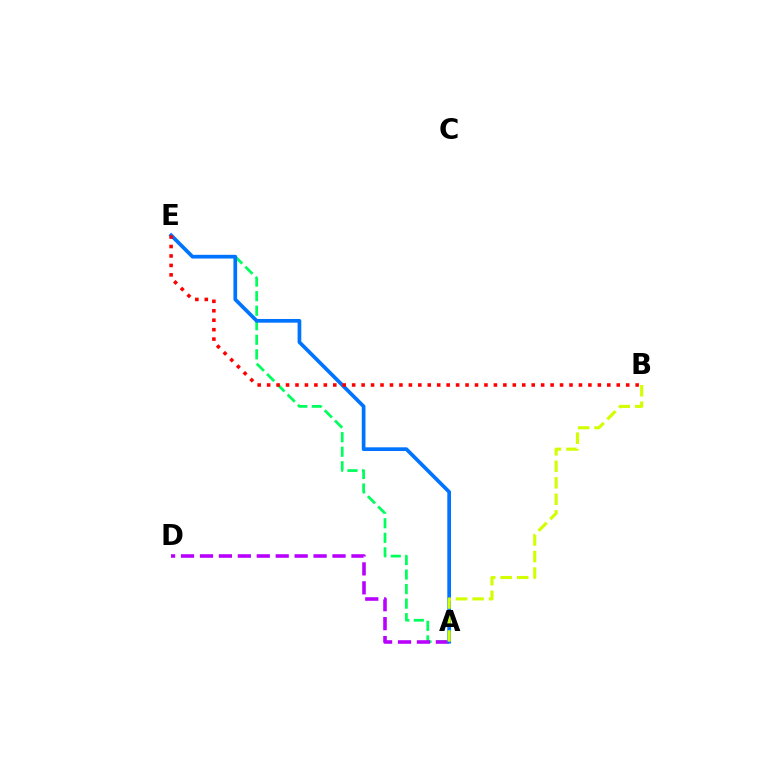{('A', 'E'): [{'color': '#00ff5c', 'line_style': 'dashed', 'thickness': 1.98}, {'color': '#0074ff', 'line_style': 'solid', 'thickness': 2.67}], ('A', 'D'): [{'color': '#b900ff', 'line_style': 'dashed', 'thickness': 2.57}], ('A', 'B'): [{'color': '#d1ff00', 'line_style': 'dashed', 'thickness': 2.24}], ('B', 'E'): [{'color': '#ff0000', 'line_style': 'dotted', 'thickness': 2.57}]}